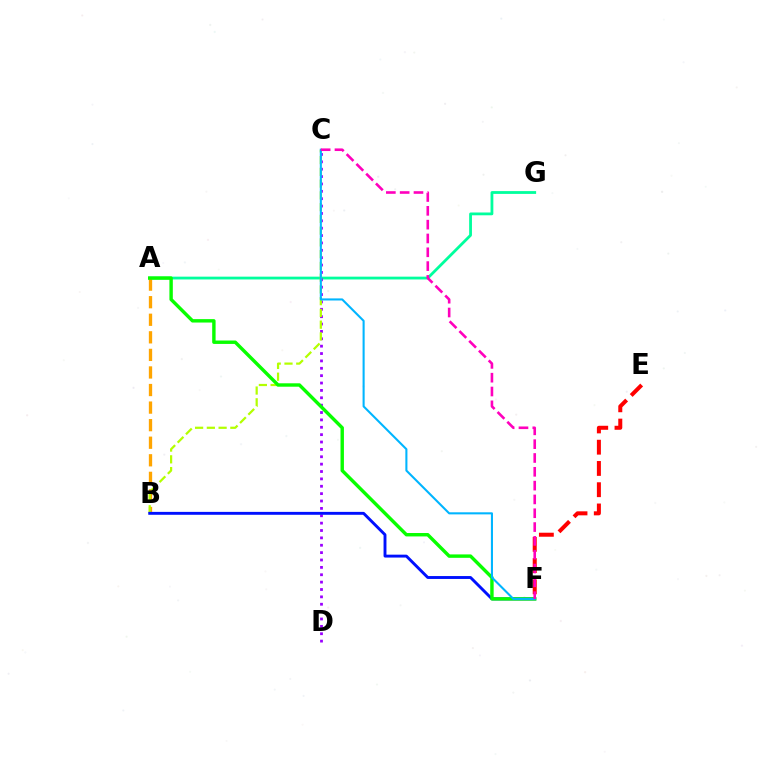{('A', 'G'): [{'color': '#00ff9d', 'line_style': 'solid', 'thickness': 2.01}], ('A', 'B'): [{'color': '#ffa500', 'line_style': 'dashed', 'thickness': 2.39}], ('C', 'D'): [{'color': '#9b00ff', 'line_style': 'dotted', 'thickness': 2.0}], ('B', 'C'): [{'color': '#b3ff00', 'line_style': 'dashed', 'thickness': 1.6}], ('B', 'F'): [{'color': '#0010ff', 'line_style': 'solid', 'thickness': 2.09}], ('A', 'F'): [{'color': '#08ff00', 'line_style': 'solid', 'thickness': 2.45}], ('C', 'F'): [{'color': '#00b5ff', 'line_style': 'solid', 'thickness': 1.5}, {'color': '#ff00bd', 'line_style': 'dashed', 'thickness': 1.88}], ('E', 'F'): [{'color': '#ff0000', 'line_style': 'dashed', 'thickness': 2.89}]}